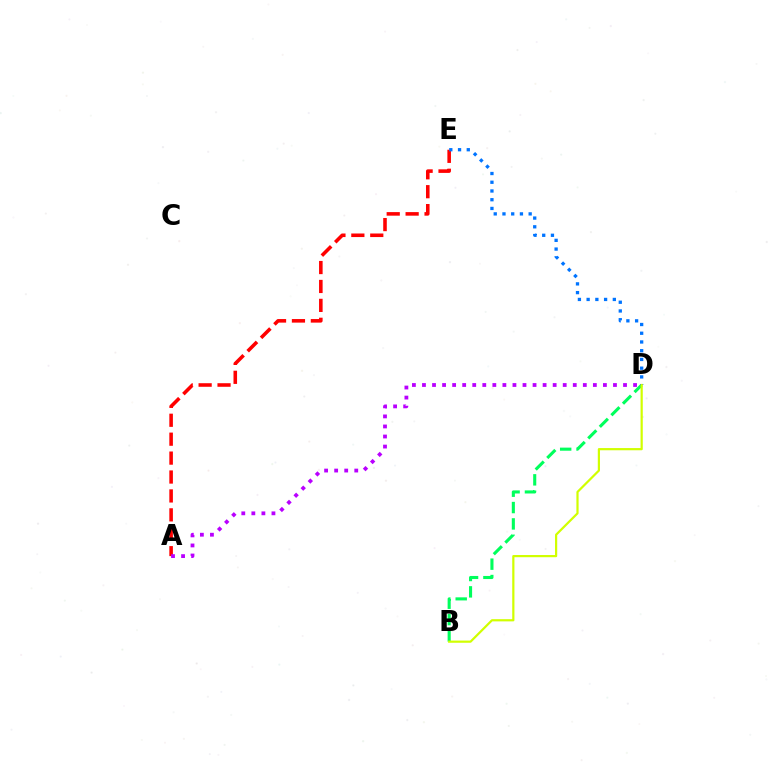{('A', 'E'): [{'color': '#ff0000', 'line_style': 'dashed', 'thickness': 2.57}], ('A', 'D'): [{'color': '#b900ff', 'line_style': 'dotted', 'thickness': 2.73}], ('B', 'D'): [{'color': '#00ff5c', 'line_style': 'dashed', 'thickness': 2.22}, {'color': '#d1ff00', 'line_style': 'solid', 'thickness': 1.59}], ('D', 'E'): [{'color': '#0074ff', 'line_style': 'dotted', 'thickness': 2.37}]}